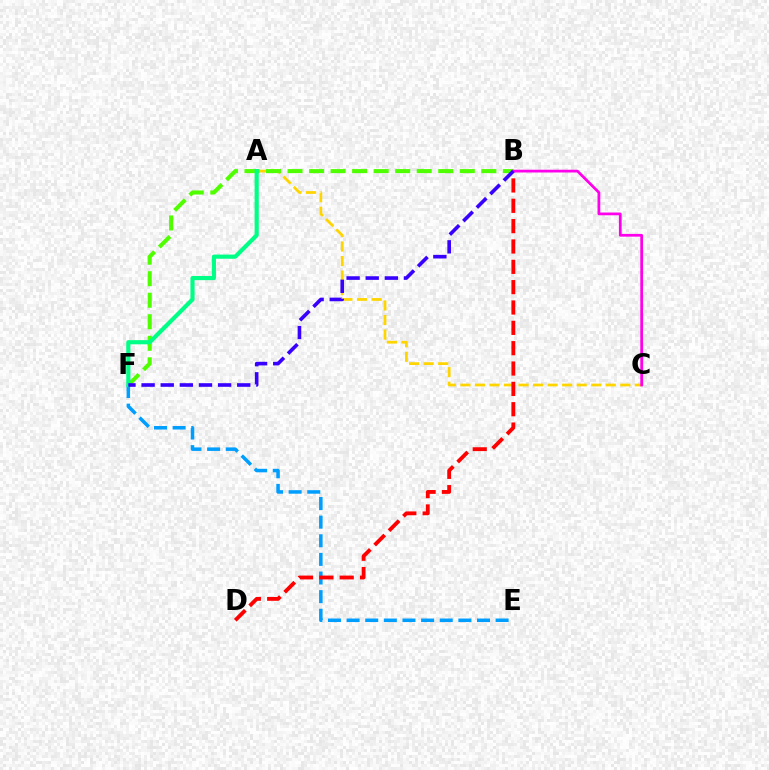{('E', 'F'): [{'color': '#009eff', 'line_style': 'dashed', 'thickness': 2.53}], ('A', 'C'): [{'color': '#ffd500', 'line_style': 'dashed', 'thickness': 1.97}], ('B', 'F'): [{'color': '#4fff00', 'line_style': 'dashed', 'thickness': 2.92}, {'color': '#3700ff', 'line_style': 'dashed', 'thickness': 2.6}], ('A', 'F'): [{'color': '#00ff86', 'line_style': 'solid', 'thickness': 3.0}], ('B', 'D'): [{'color': '#ff0000', 'line_style': 'dashed', 'thickness': 2.76}], ('B', 'C'): [{'color': '#ff00ed', 'line_style': 'solid', 'thickness': 1.99}]}